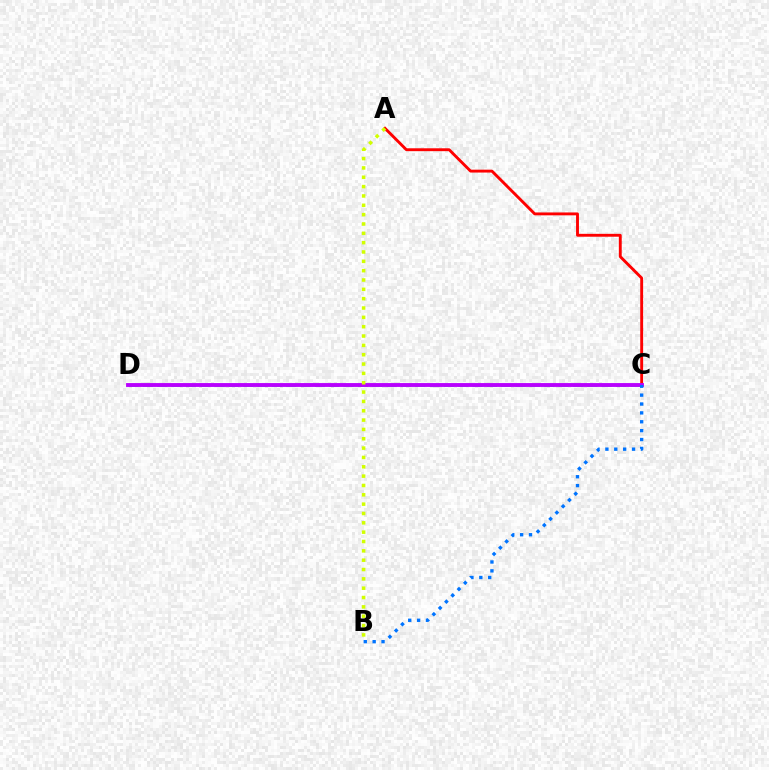{('A', 'C'): [{'color': '#ff0000', 'line_style': 'solid', 'thickness': 2.07}], ('C', 'D'): [{'color': '#00ff5c', 'line_style': 'dashed', 'thickness': 1.95}, {'color': '#b900ff', 'line_style': 'solid', 'thickness': 2.78}], ('B', 'C'): [{'color': '#0074ff', 'line_style': 'dotted', 'thickness': 2.41}], ('A', 'B'): [{'color': '#d1ff00', 'line_style': 'dotted', 'thickness': 2.54}]}